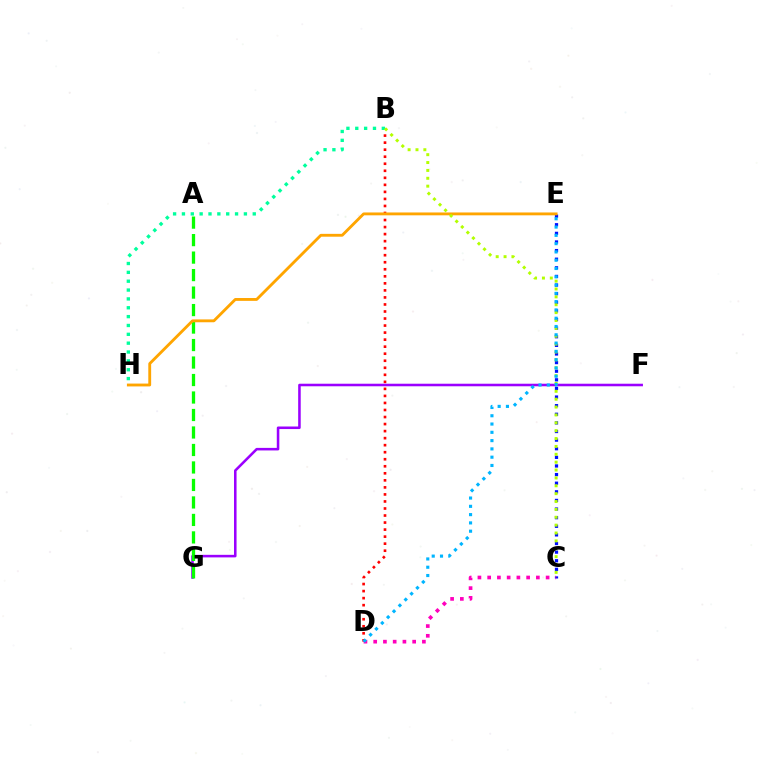{('F', 'G'): [{'color': '#9b00ff', 'line_style': 'solid', 'thickness': 1.84}], ('B', 'D'): [{'color': '#ff0000', 'line_style': 'dotted', 'thickness': 1.91}], ('C', 'E'): [{'color': '#0010ff', 'line_style': 'dotted', 'thickness': 2.34}], ('B', 'H'): [{'color': '#00ff9d', 'line_style': 'dotted', 'thickness': 2.41}], ('A', 'G'): [{'color': '#08ff00', 'line_style': 'dashed', 'thickness': 2.38}], ('C', 'D'): [{'color': '#ff00bd', 'line_style': 'dotted', 'thickness': 2.65}], ('E', 'H'): [{'color': '#ffa500', 'line_style': 'solid', 'thickness': 2.05}], ('B', 'C'): [{'color': '#b3ff00', 'line_style': 'dotted', 'thickness': 2.14}], ('D', 'E'): [{'color': '#00b5ff', 'line_style': 'dotted', 'thickness': 2.25}]}